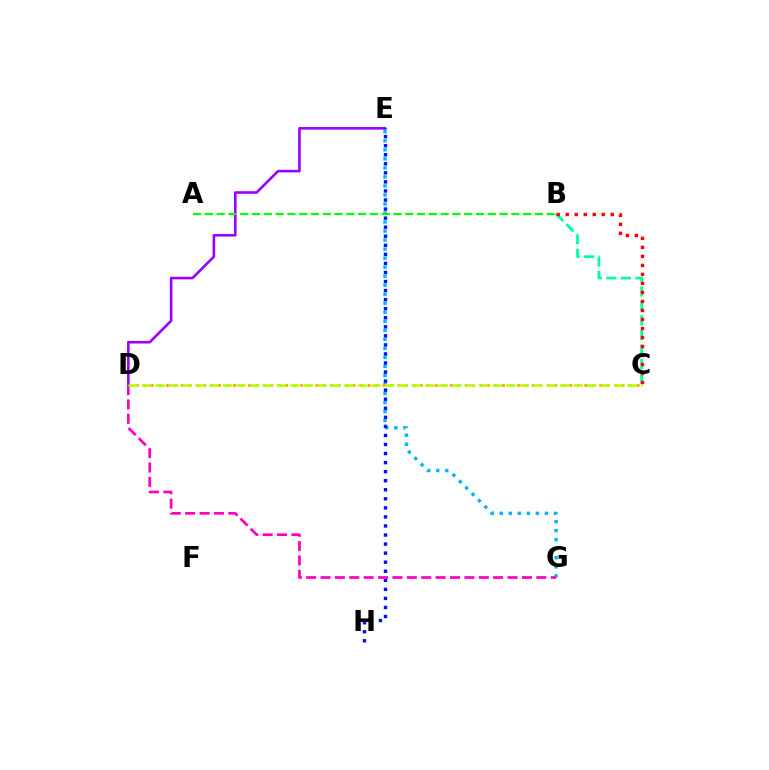{('B', 'C'): [{'color': '#00ff9d', 'line_style': 'dashed', 'thickness': 1.98}, {'color': '#ff0000', 'line_style': 'dotted', 'thickness': 2.45}], ('E', 'G'): [{'color': '#00b5ff', 'line_style': 'dotted', 'thickness': 2.45}], ('C', 'D'): [{'color': '#ffa500', 'line_style': 'dotted', 'thickness': 2.03}, {'color': '#b3ff00', 'line_style': 'dashed', 'thickness': 1.83}], ('D', 'E'): [{'color': '#9b00ff', 'line_style': 'solid', 'thickness': 1.88}], ('E', 'H'): [{'color': '#0010ff', 'line_style': 'dotted', 'thickness': 2.46}], ('A', 'B'): [{'color': '#08ff00', 'line_style': 'dashed', 'thickness': 1.6}], ('D', 'G'): [{'color': '#ff00bd', 'line_style': 'dashed', 'thickness': 1.95}]}